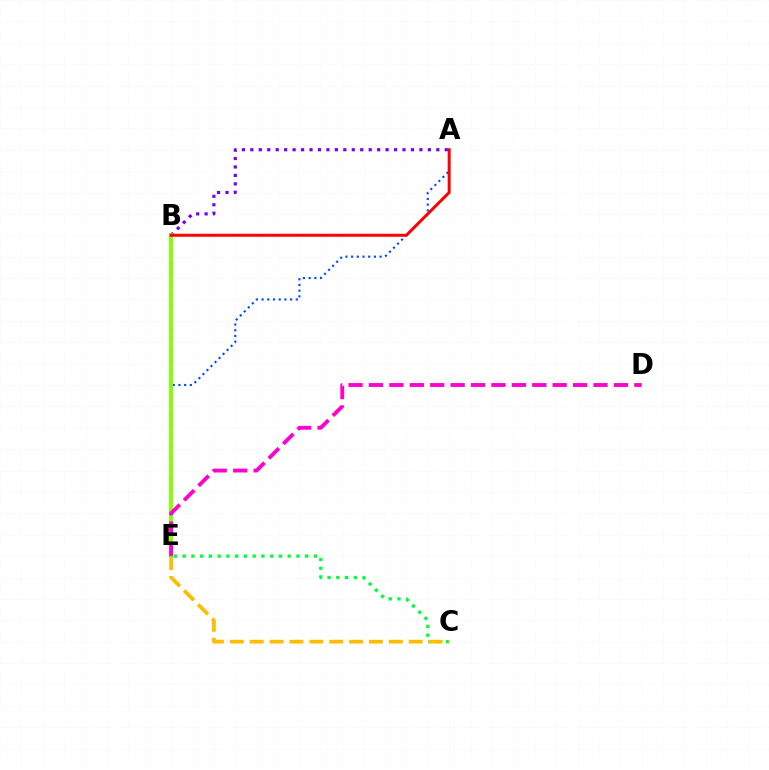{('A', 'E'): [{'color': '#004bff', 'line_style': 'dotted', 'thickness': 1.55}], ('B', 'E'): [{'color': '#00fff6', 'line_style': 'dotted', 'thickness': 2.92}, {'color': '#84ff00', 'line_style': 'solid', 'thickness': 2.8}], ('A', 'B'): [{'color': '#7200ff', 'line_style': 'dotted', 'thickness': 2.3}, {'color': '#ff0000', 'line_style': 'solid', 'thickness': 2.15}], ('C', 'E'): [{'color': '#00ff39', 'line_style': 'dotted', 'thickness': 2.38}, {'color': '#ffbd00', 'line_style': 'dashed', 'thickness': 2.7}], ('D', 'E'): [{'color': '#ff00cf', 'line_style': 'dashed', 'thickness': 2.77}]}